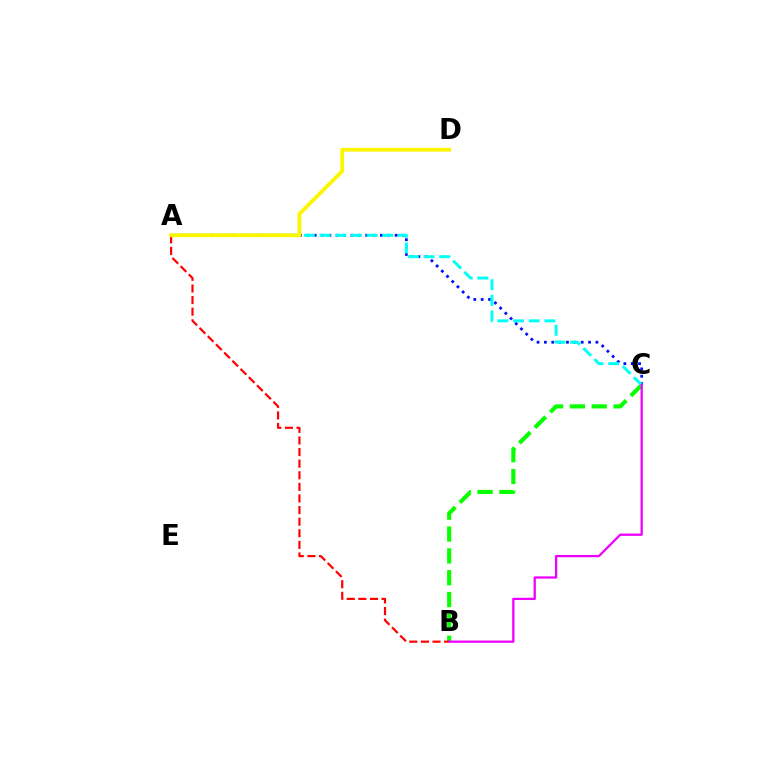{('B', 'C'): [{'color': '#08ff00', 'line_style': 'dashed', 'thickness': 2.97}, {'color': '#ee00ff', 'line_style': 'solid', 'thickness': 1.64}], ('A', 'B'): [{'color': '#ff0000', 'line_style': 'dashed', 'thickness': 1.58}], ('A', 'C'): [{'color': '#0010ff', 'line_style': 'dotted', 'thickness': 2.0}, {'color': '#00fff6', 'line_style': 'dashed', 'thickness': 2.13}], ('A', 'D'): [{'color': '#fcf500', 'line_style': 'solid', 'thickness': 2.73}]}